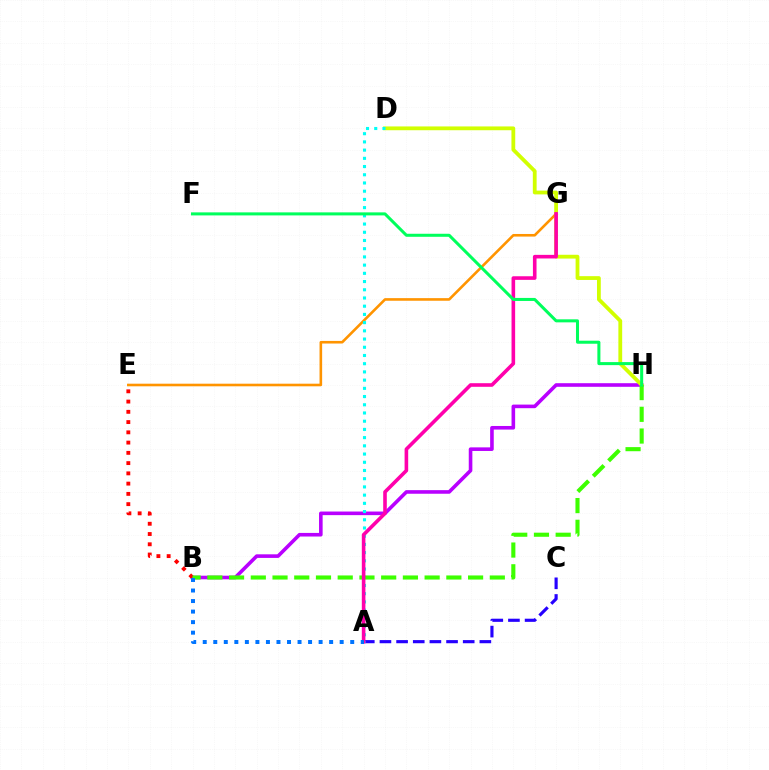{('B', 'H'): [{'color': '#b900ff', 'line_style': 'solid', 'thickness': 2.59}, {'color': '#3dff00', 'line_style': 'dashed', 'thickness': 2.95}], ('B', 'E'): [{'color': '#ff0000', 'line_style': 'dotted', 'thickness': 2.79}], ('D', 'H'): [{'color': '#d1ff00', 'line_style': 'solid', 'thickness': 2.73}], ('E', 'G'): [{'color': '#ff9400', 'line_style': 'solid', 'thickness': 1.88}], ('A', 'C'): [{'color': '#2500ff', 'line_style': 'dashed', 'thickness': 2.26}], ('A', 'D'): [{'color': '#00fff6', 'line_style': 'dotted', 'thickness': 2.23}], ('A', 'G'): [{'color': '#ff00ac', 'line_style': 'solid', 'thickness': 2.59}], ('F', 'H'): [{'color': '#00ff5c', 'line_style': 'solid', 'thickness': 2.18}], ('A', 'B'): [{'color': '#0074ff', 'line_style': 'dotted', 'thickness': 2.86}]}